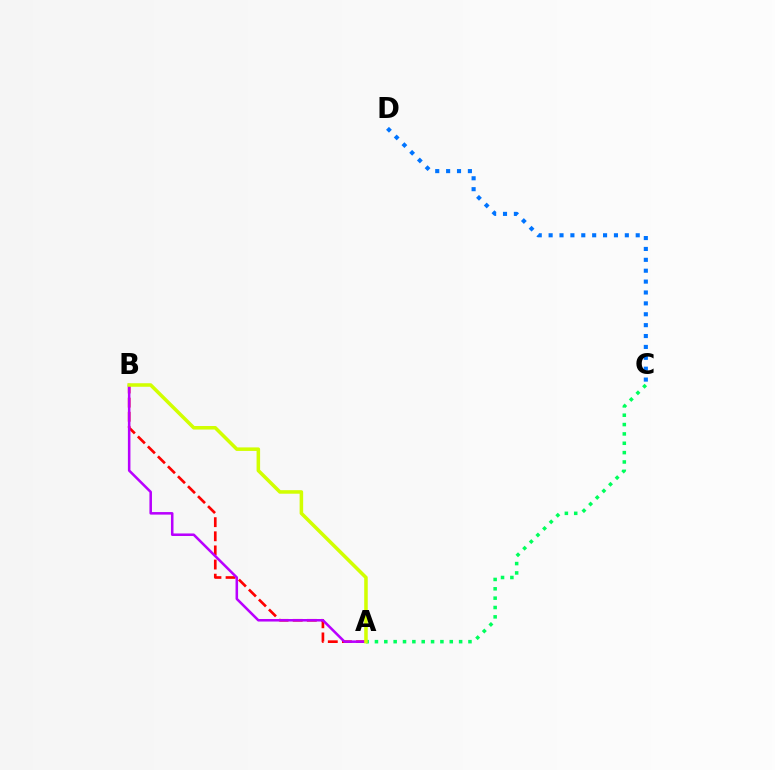{('A', 'C'): [{'color': '#00ff5c', 'line_style': 'dotted', 'thickness': 2.54}], ('A', 'B'): [{'color': '#ff0000', 'line_style': 'dashed', 'thickness': 1.92}, {'color': '#b900ff', 'line_style': 'solid', 'thickness': 1.83}, {'color': '#d1ff00', 'line_style': 'solid', 'thickness': 2.54}], ('C', 'D'): [{'color': '#0074ff', 'line_style': 'dotted', 'thickness': 2.96}]}